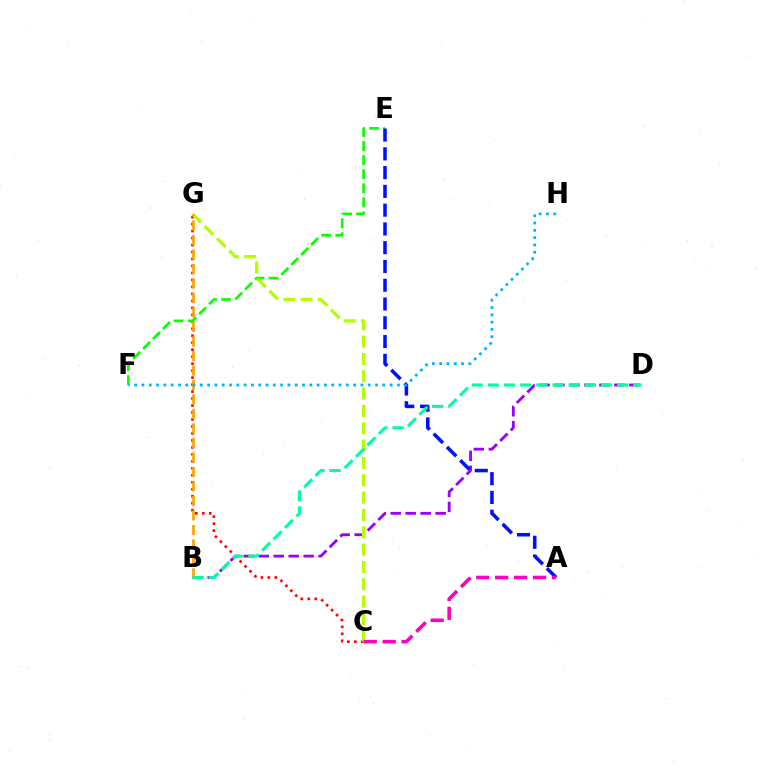{('C', 'G'): [{'color': '#ff0000', 'line_style': 'dotted', 'thickness': 1.9}, {'color': '#b3ff00', 'line_style': 'dashed', 'thickness': 2.35}], ('B', 'D'): [{'color': '#9b00ff', 'line_style': 'dashed', 'thickness': 2.03}, {'color': '#00ff9d', 'line_style': 'dashed', 'thickness': 2.19}], ('E', 'F'): [{'color': '#08ff00', 'line_style': 'dashed', 'thickness': 1.91}], ('A', 'E'): [{'color': '#0010ff', 'line_style': 'dashed', 'thickness': 2.55}], ('B', 'G'): [{'color': '#ffa500', 'line_style': 'dashed', 'thickness': 1.97}], ('F', 'H'): [{'color': '#00b5ff', 'line_style': 'dotted', 'thickness': 1.98}], ('A', 'C'): [{'color': '#ff00bd', 'line_style': 'dashed', 'thickness': 2.57}]}